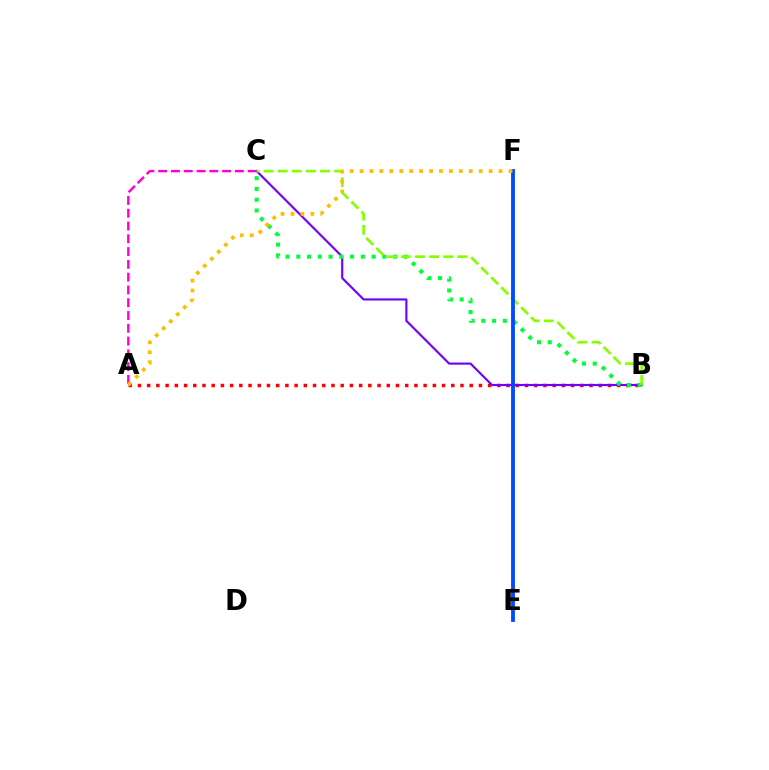{('A', 'B'): [{'color': '#ff0000', 'line_style': 'dotted', 'thickness': 2.5}], ('B', 'C'): [{'color': '#7200ff', 'line_style': 'solid', 'thickness': 1.55}, {'color': '#00ff39', 'line_style': 'dotted', 'thickness': 2.92}, {'color': '#84ff00', 'line_style': 'dashed', 'thickness': 1.92}], ('A', 'C'): [{'color': '#ff00cf', 'line_style': 'dashed', 'thickness': 1.74}], ('E', 'F'): [{'color': '#00fff6', 'line_style': 'dashed', 'thickness': 1.63}, {'color': '#004bff', 'line_style': 'solid', 'thickness': 2.76}], ('A', 'F'): [{'color': '#ffbd00', 'line_style': 'dotted', 'thickness': 2.7}]}